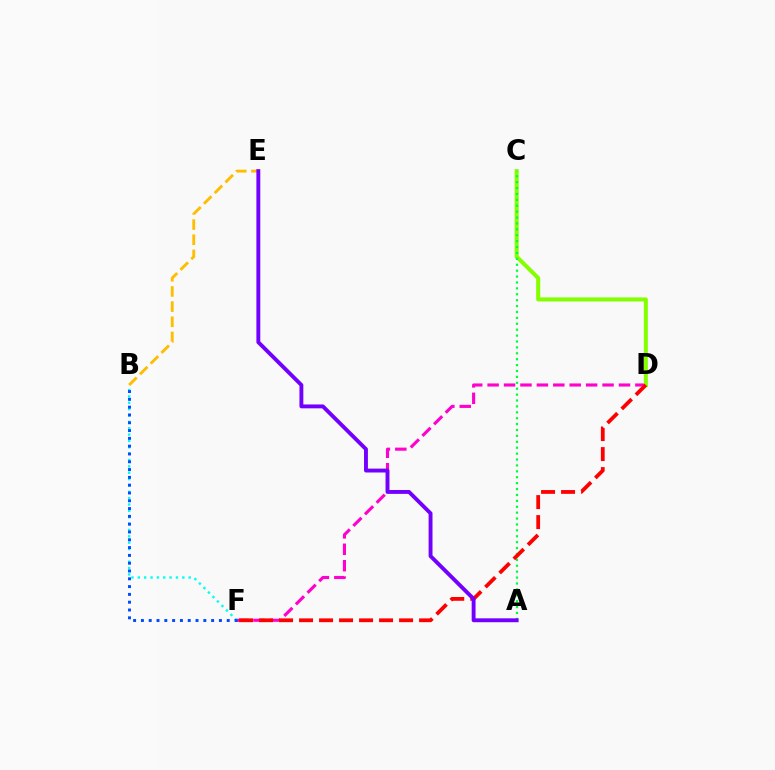{('D', 'F'): [{'color': '#ff00cf', 'line_style': 'dashed', 'thickness': 2.23}, {'color': '#ff0000', 'line_style': 'dashed', 'thickness': 2.72}], ('B', 'F'): [{'color': '#00fff6', 'line_style': 'dotted', 'thickness': 1.73}, {'color': '#004bff', 'line_style': 'dotted', 'thickness': 2.12}], ('C', 'D'): [{'color': '#84ff00', 'line_style': 'solid', 'thickness': 2.91}], ('B', 'E'): [{'color': '#ffbd00', 'line_style': 'dashed', 'thickness': 2.06}], ('A', 'C'): [{'color': '#00ff39', 'line_style': 'dotted', 'thickness': 1.6}], ('A', 'E'): [{'color': '#7200ff', 'line_style': 'solid', 'thickness': 2.8}]}